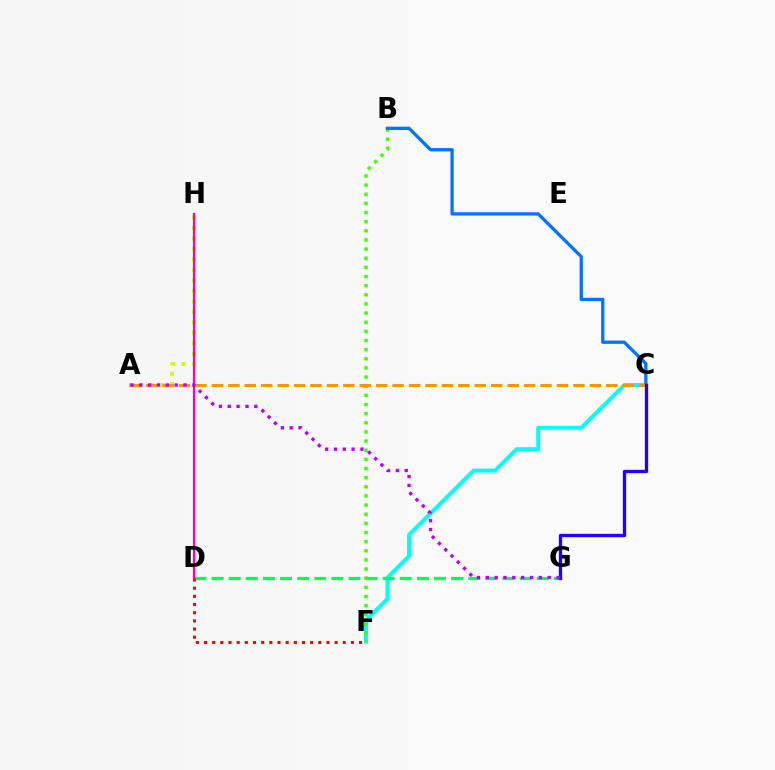{('C', 'F'): [{'color': '#00fff6', 'line_style': 'solid', 'thickness': 2.85}], ('A', 'H'): [{'color': '#d1ff00', 'line_style': 'dotted', 'thickness': 2.85}], ('D', 'G'): [{'color': '#00ff5c', 'line_style': 'dashed', 'thickness': 2.32}], ('B', 'F'): [{'color': '#3dff00', 'line_style': 'dotted', 'thickness': 2.48}], ('B', 'C'): [{'color': '#0074ff', 'line_style': 'solid', 'thickness': 2.37}], ('D', 'F'): [{'color': '#ff0000', 'line_style': 'dotted', 'thickness': 2.22}], ('D', 'H'): [{'color': '#ff00ac', 'line_style': 'solid', 'thickness': 1.62}], ('A', 'C'): [{'color': '#ff9400', 'line_style': 'dashed', 'thickness': 2.23}], ('C', 'G'): [{'color': '#2500ff', 'line_style': 'solid', 'thickness': 2.39}], ('A', 'G'): [{'color': '#b900ff', 'line_style': 'dotted', 'thickness': 2.4}]}